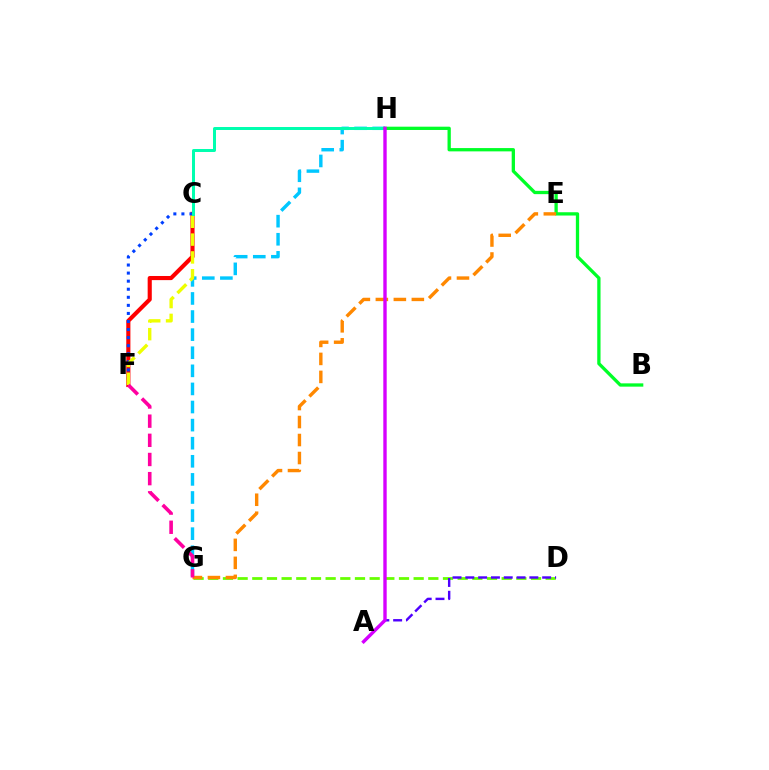{('D', 'G'): [{'color': '#66ff00', 'line_style': 'dashed', 'thickness': 1.99}], ('C', 'F'): [{'color': '#ff0000', 'line_style': 'solid', 'thickness': 2.97}, {'color': '#003fff', 'line_style': 'dotted', 'thickness': 2.19}, {'color': '#eeff00', 'line_style': 'dashed', 'thickness': 2.42}], ('G', 'H'): [{'color': '#00c7ff', 'line_style': 'dashed', 'thickness': 2.46}], ('A', 'D'): [{'color': '#4f00ff', 'line_style': 'dashed', 'thickness': 1.74}], ('C', 'H'): [{'color': '#00ffaf', 'line_style': 'solid', 'thickness': 2.15}], ('B', 'H'): [{'color': '#00ff27', 'line_style': 'solid', 'thickness': 2.37}], ('E', 'G'): [{'color': '#ff8800', 'line_style': 'dashed', 'thickness': 2.44}], ('A', 'H'): [{'color': '#d600ff', 'line_style': 'solid', 'thickness': 2.43}], ('F', 'G'): [{'color': '#ff00a0', 'line_style': 'dashed', 'thickness': 2.6}]}